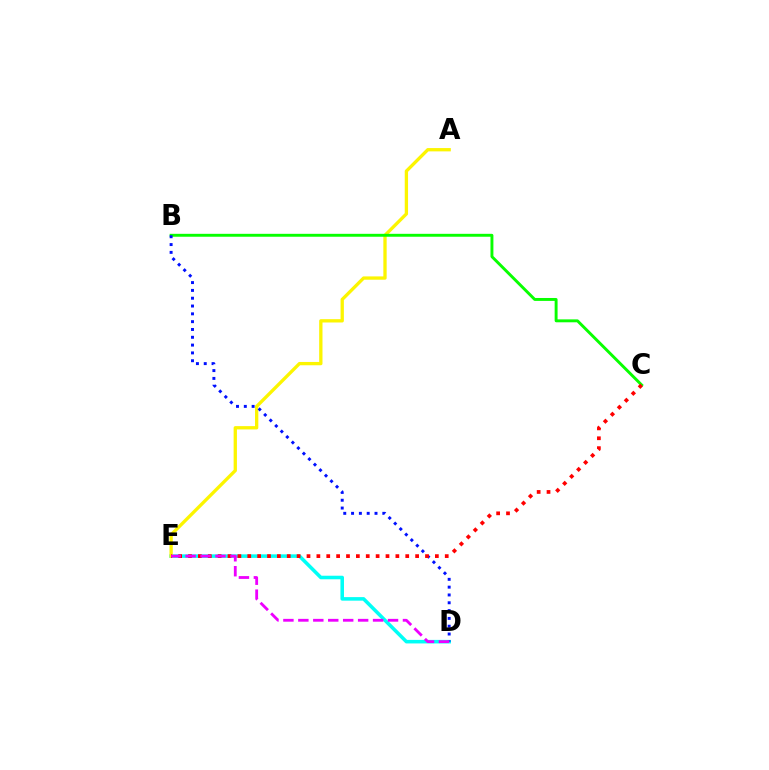{('D', 'E'): [{'color': '#00fff6', 'line_style': 'solid', 'thickness': 2.56}, {'color': '#ee00ff', 'line_style': 'dashed', 'thickness': 2.03}], ('A', 'E'): [{'color': '#fcf500', 'line_style': 'solid', 'thickness': 2.38}], ('B', 'C'): [{'color': '#08ff00', 'line_style': 'solid', 'thickness': 2.1}], ('B', 'D'): [{'color': '#0010ff', 'line_style': 'dotted', 'thickness': 2.12}], ('C', 'E'): [{'color': '#ff0000', 'line_style': 'dotted', 'thickness': 2.68}]}